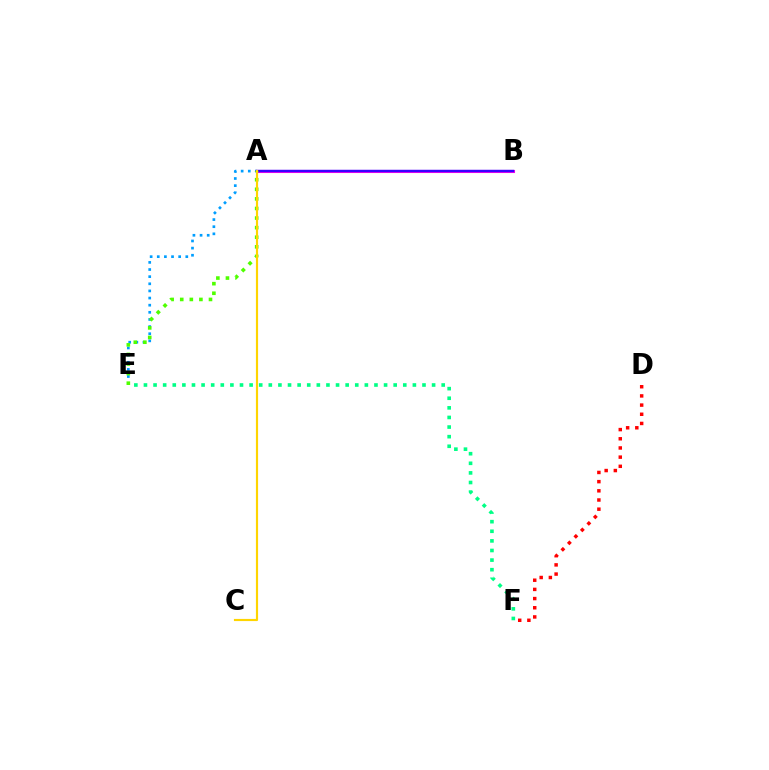{('A', 'E'): [{'color': '#009eff', 'line_style': 'dotted', 'thickness': 1.94}, {'color': '#4fff00', 'line_style': 'dotted', 'thickness': 2.6}], ('A', 'B'): [{'color': '#ff00ed', 'line_style': 'solid', 'thickness': 2.22}, {'color': '#3700ff', 'line_style': 'solid', 'thickness': 1.74}], ('D', 'F'): [{'color': '#ff0000', 'line_style': 'dotted', 'thickness': 2.49}], ('E', 'F'): [{'color': '#00ff86', 'line_style': 'dotted', 'thickness': 2.61}], ('A', 'C'): [{'color': '#ffd500', 'line_style': 'solid', 'thickness': 1.56}]}